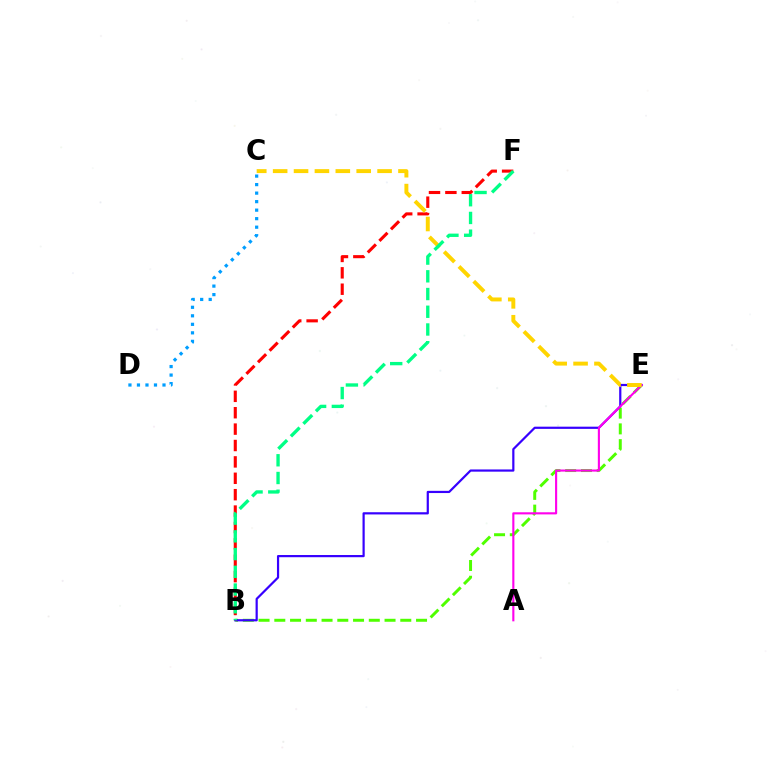{('B', 'E'): [{'color': '#4fff00', 'line_style': 'dashed', 'thickness': 2.14}, {'color': '#3700ff', 'line_style': 'solid', 'thickness': 1.59}], ('C', 'D'): [{'color': '#009eff', 'line_style': 'dotted', 'thickness': 2.31}], ('A', 'E'): [{'color': '#ff00ed', 'line_style': 'solid', 'thickness': 1.53}], ('B', 'F'): [{'color': '#ff0000', 'line_style': 'dashed', 'thickness': 2.23}, {'color': '#00ff86', 'line_style': 'dashed', 'thickness': 2.41}], ('C', 'E'): [{'color': '#ffd500', 'line_style': 'dashed', 'thickness': 2.84}]}